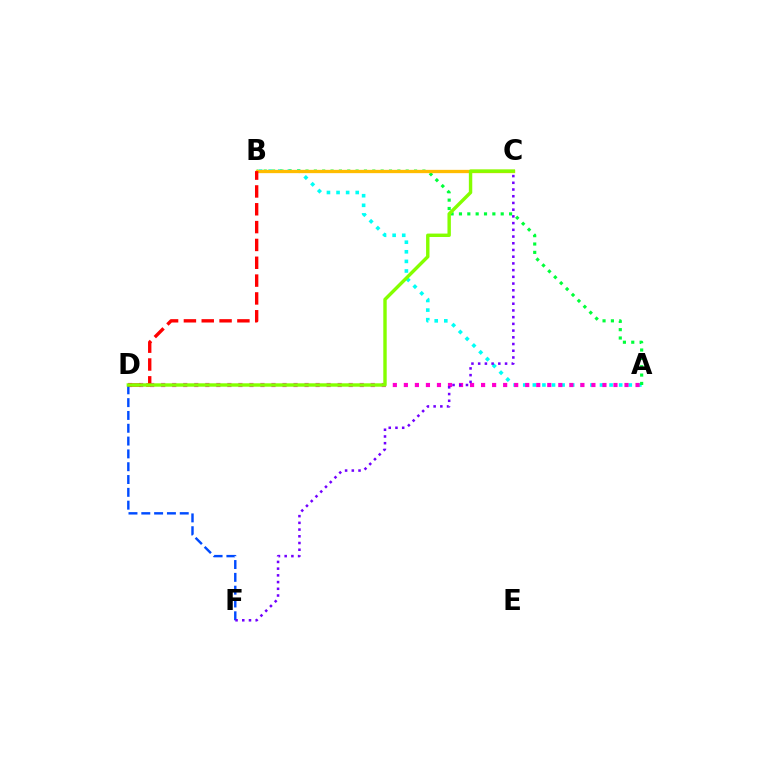{('A', 'B'): [{'color': '#00fff6', 'line_style': 'dotted', 'thickness': 2.61}, {'color': '#00ff39', 'line_style': 'dotted', 'thickness': 2.27}], ('A', 'D'): [{'color': '#ff00cf', 'line_style': 'dotted', 'thickness': 3.0}], ('B', 'C'): [{'color': '#ffbd00', 'line_style': 'solid', 'thickness': 2.38}], ('D', 'F'): [{'color': '#004bff', 'line_style': 'dashed', 'thickness': 1.74}], ('B', 'D'): [{'color': '#ff0000', 'line_style': 'dashed', 'thickness': 2.42}], ('C', 'D'): [{'color': '#84ff00', 'line_style': 'solid', 'thickness': 2.45}], ('C', 'F'): [{'color': '#7200ff', 'line_style': 'dotted', 'thickness': 1.83}]}